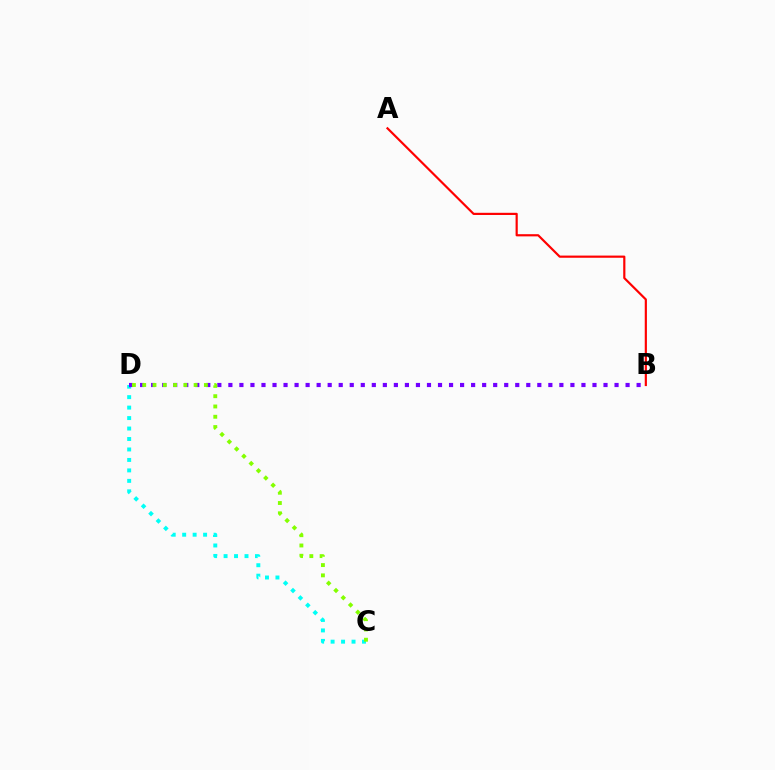{('C', 'D'): [{'color': '#00fff6', 'line_style': 'dotted', 'thickness': 2.84}, {'color': '#84ff00', 'line_style': 'dotted', 'thickness': 2.79}], ('B', 'D'): [{'color': '#7200ff', 'line_style': 'dotted', 'thickness': 3.0}], ('A', 'B'): [{'color': '#ff0000', 'line_style': 'solid', 'thickness': 1.57}]}